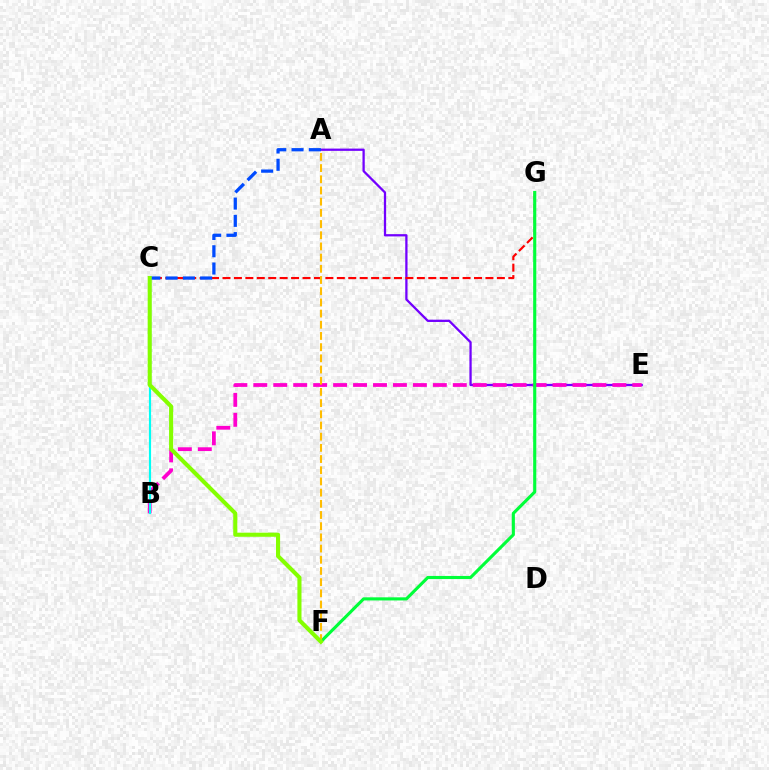{('A', 'E'): [{'color': '#7200ff', 'line_style': 'solid', 'thickness': 1.64}], ('C', 'G'): [{'color': '#ff0000', 'line_style': 'dashed', 'thickness': 1.55}], ('B', 'E'): [{'color': '#ff00cf', 'line_style': 'dashed', 'thickness': 2.71}], ('F', 'G'): [{'color': '#00ff39', 'line_style': 'solid', 'thickness': 2.24}], ('A', 'C'): [{'color': '#004bff', 'line_style': 'dashed', 'thickness': 2.35}], ('B', 'C'): [{'color': '#00fff6', 'line_style': 'solid', 'thickness': 1.56}], ('A', 'F'): [{'color': '#ffbd00', 'line_style': 'dashed', 'thickness': 1.52}], ('C', 'F'): [{'color': '#84ff00', 'line_style': 'solid', 'thickness': 2.94}]}